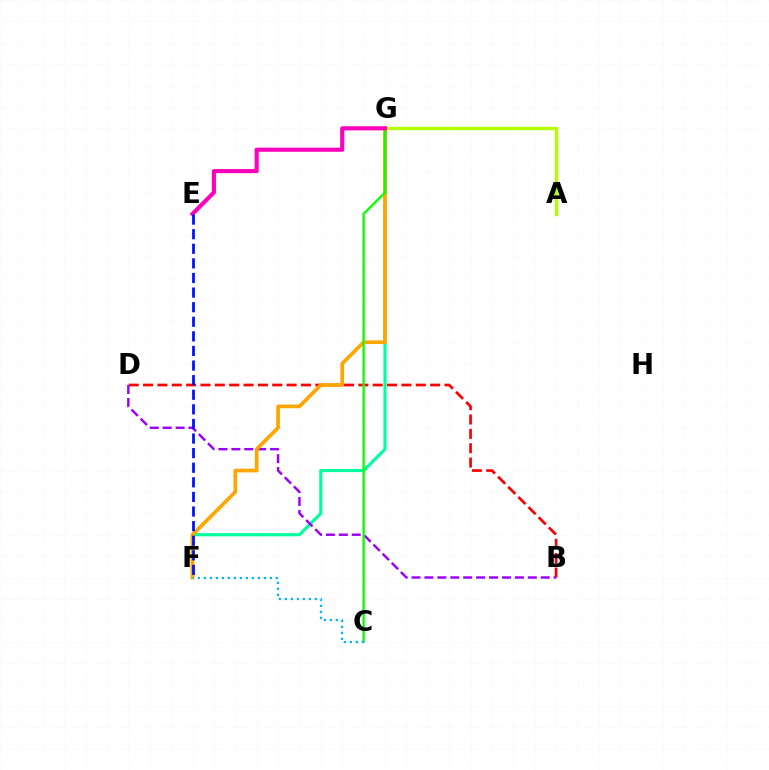{('B', 'D'): [{'color': '#ff0000', 'line_style': 'dashed', 'thickness': 1.95}, {'color': '#9b00ff', 'line_style': 'dashed', 'thickness': 1.76}], ('F', 'G'): [{'color': '#00ff9d', 'line_style': 'solid', 'thickness': 2.26}, {'color': '#ffa500', 'line_style': 'solid', 'thickness': 2.65}], ('A', 'G'): [{'color': '#b3ff00', 'line_style': 'solid', 'thickness': 2.45}], ('C', 'G'): [{'color': '#08ff00', 'line_style': 'solid', 'thickness': 1.66}], ('E', 'G'): [{'color': '#ff00bd', 'line_style': 'solid', 'thickness': 2.97}], ('E', 'F'): [{'color': '#0010ff', 'line_style': 'dashed', 'thickness': 1.98}], ('C', 'F'): [{'color': '#00b5ff', 'line_style': 'dotted', 'thickness': 1.63}]}